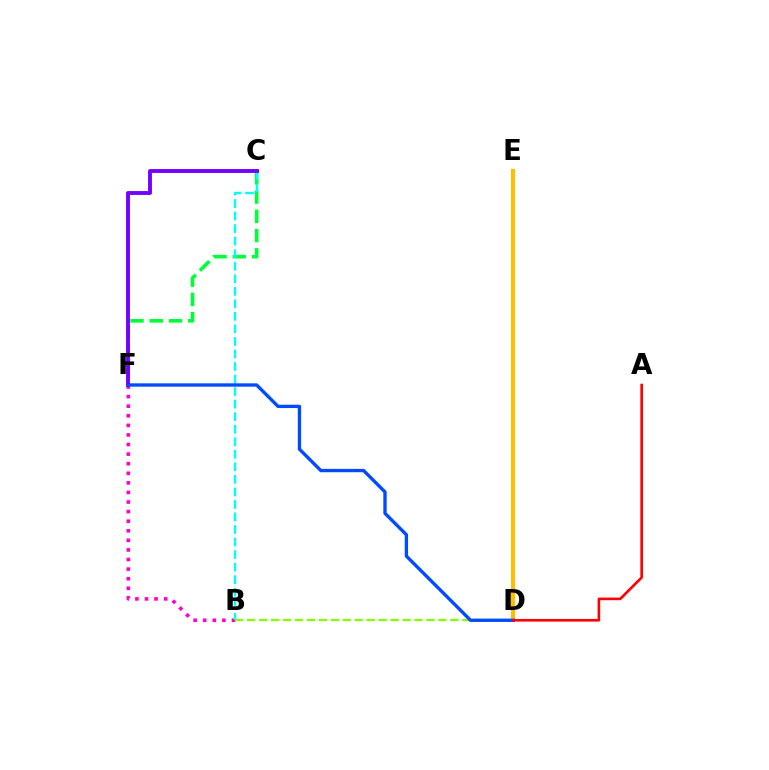{('D', 'E'): [{'color': '#ffbd00', 'line_style': 'solid', 'thickness': 2.95}], ('C', 'F'): [{'color': '#00ff39', 'line_style': 'dashed', 'thickness': 2.61}, {'color': '#7200ff', 'line_style': 'solid', 'thickness': 2.8}], ('B', 'F'): [{'color': '#ff00cf', 'line_style': 'dotted', 'thickness': 2.6}], ('B', 'C'): [{'color': '#00fff6', 'line_style': 'dashed', 'thickness': 1.7}], ('B', 'D'): [{'color': '#84ff00', 'line_style': 'dashed', 'thickness': 1.62}], ('D', 'F'): [{'color': '#004bff', 'line_style': 'solid', 'thickness': 2.41}], ('A', 'D'): [{'color': '#ff0000', 'line_style': 'solid', 'thickness': 1.89}]}